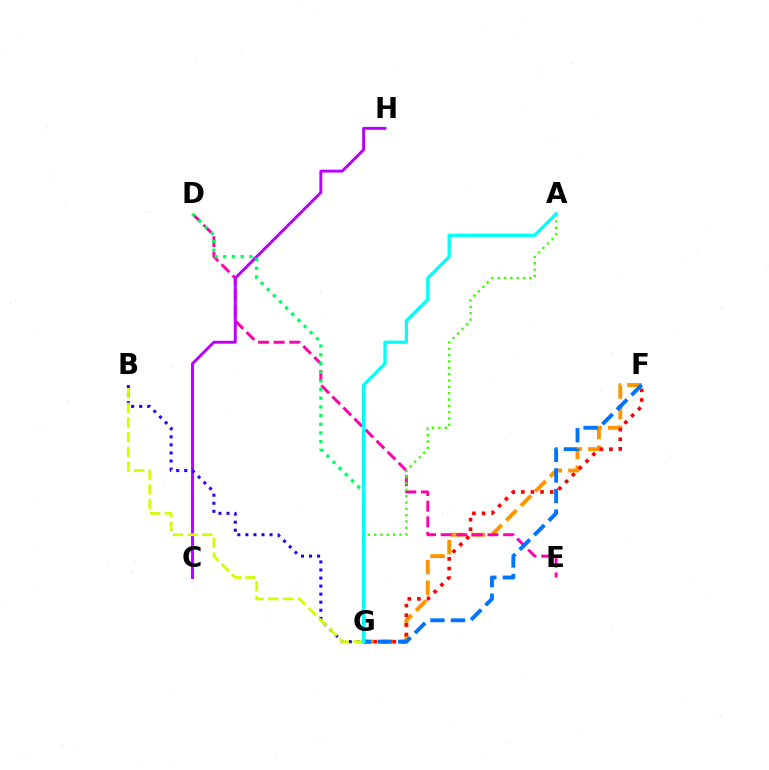{('F', 'G'): [{'color': '#ff9400', 'line_style': 'dashed', 'thickness': 2.81}, {'color': '#ff0000', 'line_style': 'dotted', 'thickness': 2.62}, {'color': '#0074ff', 'line_style': 'dashed', 'thickness': 2.79}], ('D', 'E'): [{'color': '#ff00ac', 'line_style': 'dashed', 'thickness': 2.12}], ('A', 'G'): [{'color': '#3dff00', 'line_style': 'dotted', 'thickness': 1.72}, {'color': '#00fff6', 'line_style': 'solid', 'thickness': 2.35}], ('C', 'H'): [{'color': '#b900ff', 'line_style': 'solid', 'thickness': 2.1}], ('B', 'G'): [{'color': '#2500ff', 'line_style': 'dotted', 'thickness': 2.19}, {'color': '#d1ff00', 'line_style': 'dashed', 'thickness': 2.0}], ('D', 'G'): [{'color': '#00ff5c', 'line_style': 'dotted', 'thickness': 2.36}]}